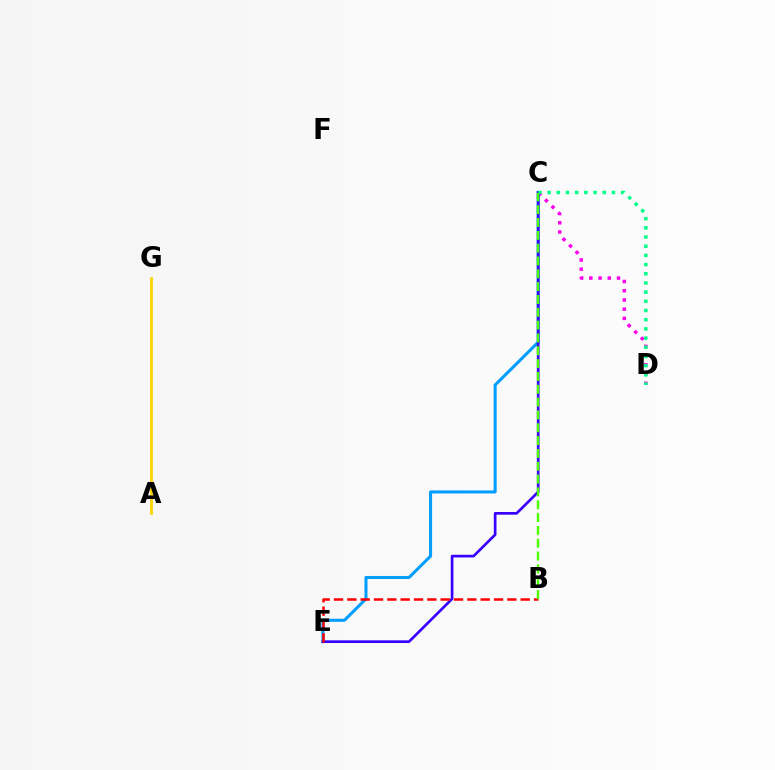{('C', 'D'): [{'color': '#ff00ed', 'line_style': 'dotted', 'thickness': 2.51}, {'color': '#00ff86', 'line_style': 'dotted', 'thickness': 2.5}], ('C', 'E'): [{'color': '#009eff', 'line_style': 'solid', 'thickness': 2.2}, {'color': '#3700ff', 'line_style': 'solid', 'thickness': 1.93}], ('B', 'E'): [{'color': '#ff0000', 'line_style': 'dashed', 'thickness': 1.81}], ('A', 'G'): [{'color': '#ffd500', 'line_style': 'solid', 'thickness': 2.01}], ('B', 'C'): [{'color': '#4fff00', 'line_style': 'dashed', 'thickness': 1.74}]}